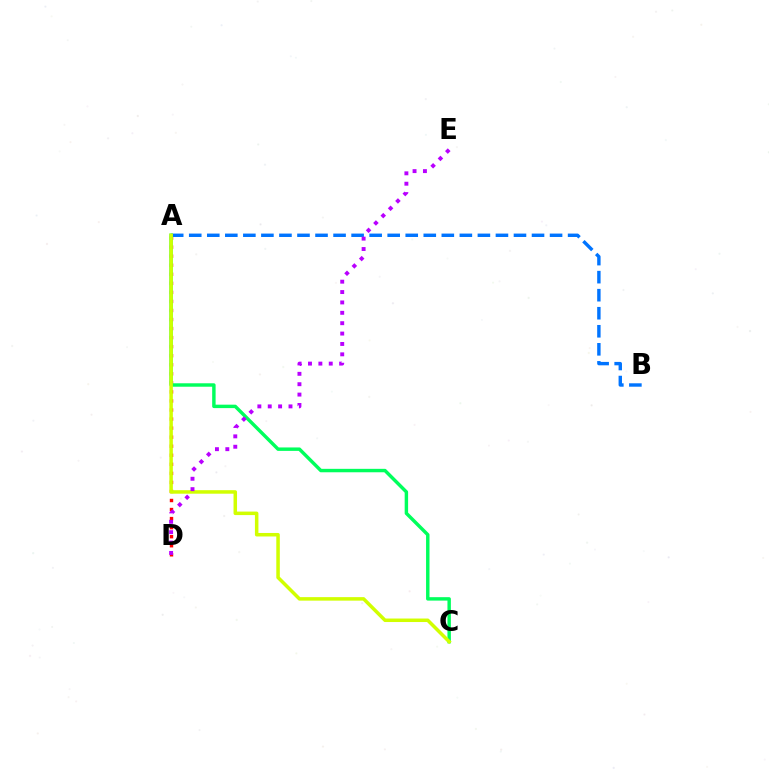{('A', 'D'): [{'color': '#ff0000', 'line_style': 'dotted', 'thickness': 2.46}], ('A', 'B'): [{'color': '#0074ff', 'line_style': 'dashed', 'thickness': 2.45}], ('A', 'C'): [{'color': '#00ff5c', 'line_style': 'solid', 'thickness': 2.47}, {'color': '#d1ff00', 'line_style': 'solid', 'thickness': 2.53}], ('D', 'E'): [{'color': '#b900ff', 'line_style': 'dotted', 'thickness': 2.82}]}